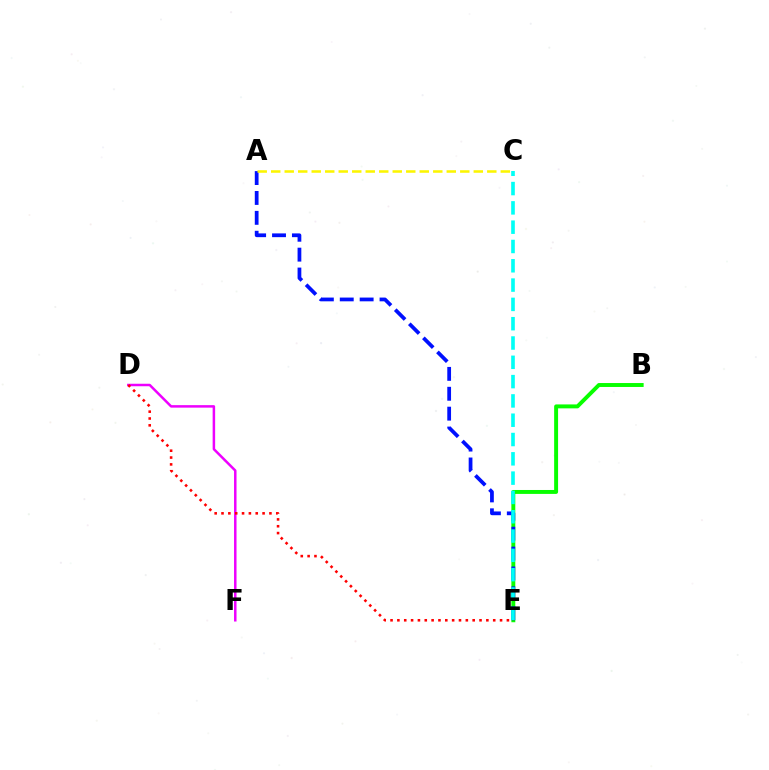{('B', 'E'): [{'color': '#08ff00', 'line_style': 'solid', 'thickness': 2.83}], ('A', 'E'): [{'color': '#0010ff', 'line_style': 'dashed', 'thickness': 2.7}], ('A', 'C'): [{'color': '#fcf500', 'line_style': 'dashed', 'thickness': 1.83}], ('D', 'F'): [{'color': '#ee00ff', 'line_style': 'solid', 'thickness': 1.8}], ('D', 'E'): [{'color': '#ff0000', 'line_style': 'dotted', 'thickness': 1.86}], ('C', 'E'): [{'color': '#00fff6', 'line_style': 'dashed', 'thickness': 2.62}]}